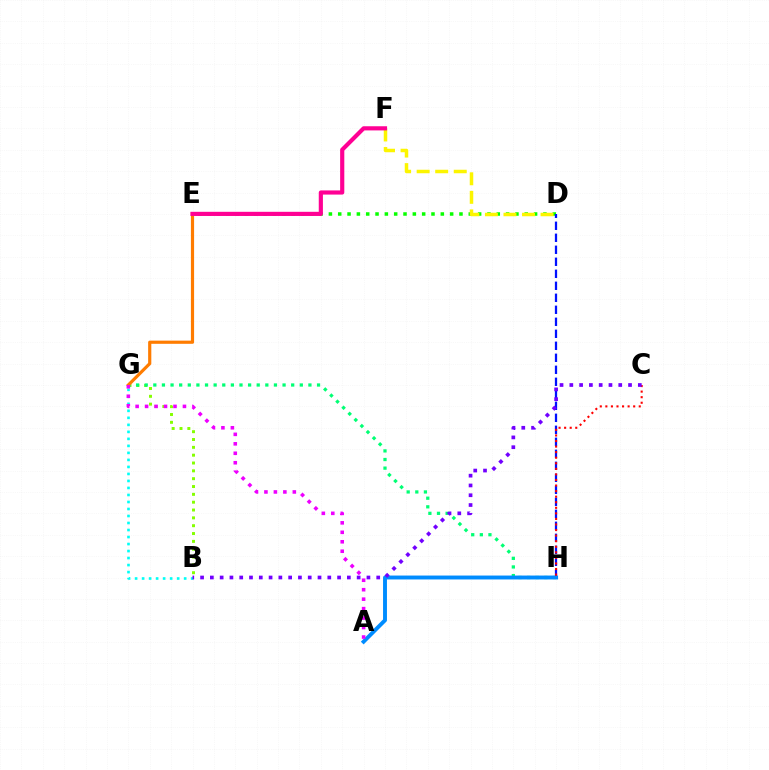{('B', 'G'): [{'color': '#84ff00', 'line_style': 'dotted', 'thickness': 2.13}, {'color': '#00fff6', 'line_style': 'dotted', 'thickness': 1.9}], ('G', 'H'): [{'color': '#00ff74', 'line_style': 'dotted', 'thickness': 2.34}], ('D', 'E'): [{'color': '#08ff00', 'line_style': 'dotted', 'thickness': 2.53}], ('E', 'G'): [{'color': '#ff7c00', 'line_style': 'solid', 'thickness': 2.29}], ('D', 'F'): [{'color': '#fcf500', 'line_style': 'dashed', 'thickness': 2.52}], ('D', 'H'): [{'color': '#0010ff', 'line_style': 'dashed', 'thickness': 1.63}], ('A', 'H'): [{'color': '#008cff', 'line_style': 'solid', 'thickness': 2.81}], ('E', 'F'): [{'color': '#ff0094', 'line_style': 'solid', 'thickness': 3.0}], ('C', 'H'): [{'color': '#ff0000', 'line_style': 'dotted', 'thickness': 1.51}], ('B', 'C'): [{'color': '#7200ff', 'line_style': 'dotted', 'thickness': 2.66}], ('A', 'G'): [{'color': '#ee00ff', 'line_style': 'dotted', 'thickness': 2.57}]}